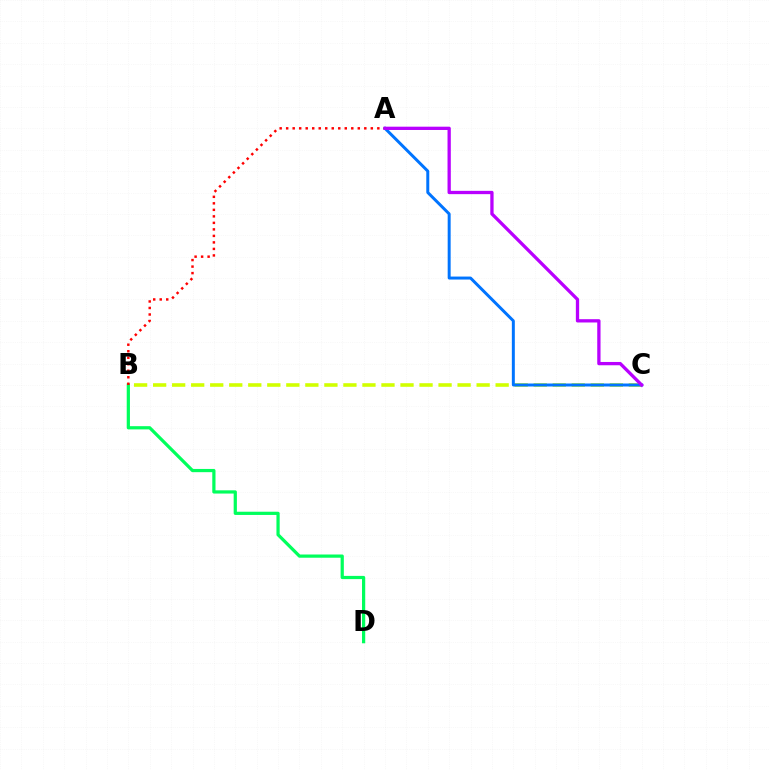{('B', 'C'): [{'color': '#d1ff00', 'line_style': 'dashed', 'thickness': 2.59}], ('A', 'C'): [{'color': '#0074ff', 'line_style': 'solid', 'thickness': 2.14}, {'color': '#b900ff', 'line_style': 'solid', 'thickness': 2.37}], ('B', 'D'): [{'color': '#00ff5c', 'line_style': 'solid', 'thickness': 2.32}], ('A', 'B'): [{'color': '#ff0000', 'line_style': 'dotted', 'thickness': 1.77}]}